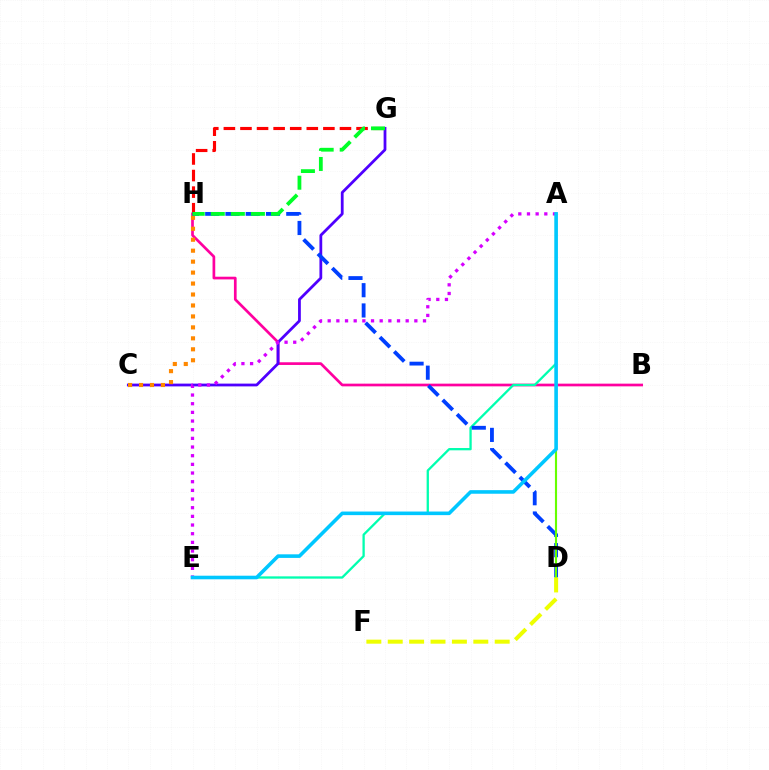{('B', 'H'): [{'color': '#ff00a0', 'line_style': 'solid', 'thickness': 1.94}], ('A', 'E'): [{'color': '#00ffaf', 'line_style': 'solid', 'thickness': 1.65}, {'color': '#d600ff', 'line_style': 'dotted', 'thickness': 2.35}, {'color': '#00c7ff', 'line_style': 'solid', 'thickness': 2.58}], ('C', 'G'): [{'color': '#4f00ff', 'line_style': 'solid', 'thickness': 2.0}], ('G', 'H'): [{'color': '#ff0000', 'line_style': 'dashed', 'thickness': 2.25}, {'color': '#00ff27', 'line_style': 'dashed', 'thickness': 2.73}], ('C', 'H'): [{'color': '#ff8800', 'line_style': 'dotted', 'thickness': 2.98}], ('D', 'H'): [{'color': '#003fff', 'line_style': 'dashed', 'thickness': 2.75}], ('A', 'D'): [{'color': '#66ff00', 'line_style': 'solid', 'thickness': 1.53}], ('D', 'F'): [{'color': '#eeff00', 'line_style': 'dashed', 'thickness': 2.91}]}